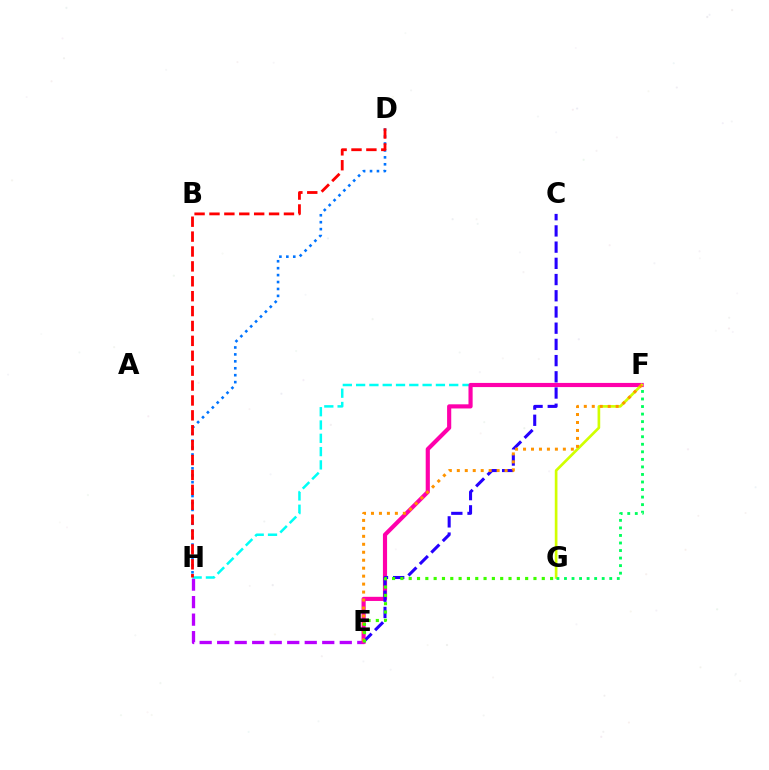{('E', 'H'): [{'color': '#b900ff', 'line_style': 'dashed', 'thickness': 2.38}], ('D', 'H'): [{'color': '#0074ff', 'line_style': 'dotted', 'thickness': 1.88}, {'color': '#ff0000', 'line_style': 'dashed', 'thickness': 2.02}], ('F', 'H'): [{'color': '#00fff6', 'line_style': 'dashed', 'thickness': 1.81}], ('E', 'F'): [{'color': '#ff00ac', 'line_style': 'solid', 'thickness': 2.99}, {'color': '#ff9400', 'line_style': 'dotted', 'thickness': 2.16}], ('F', 'G'): [{'color': '#d1ff00', 'line_style': 'solid', 'thickness': 1.92}, {'color': '#00ff5c', 'line_style': 'dotted', 'thickness': 2.05}], ('C', 'E'): [{'color': '#2500ff', 'line_style': 'dashed', 'thickness': 2.2}], ('E', 'G'): [{'color': '#3dff00', 'line_style': 'dotted', 'thickness': 2.26}]}